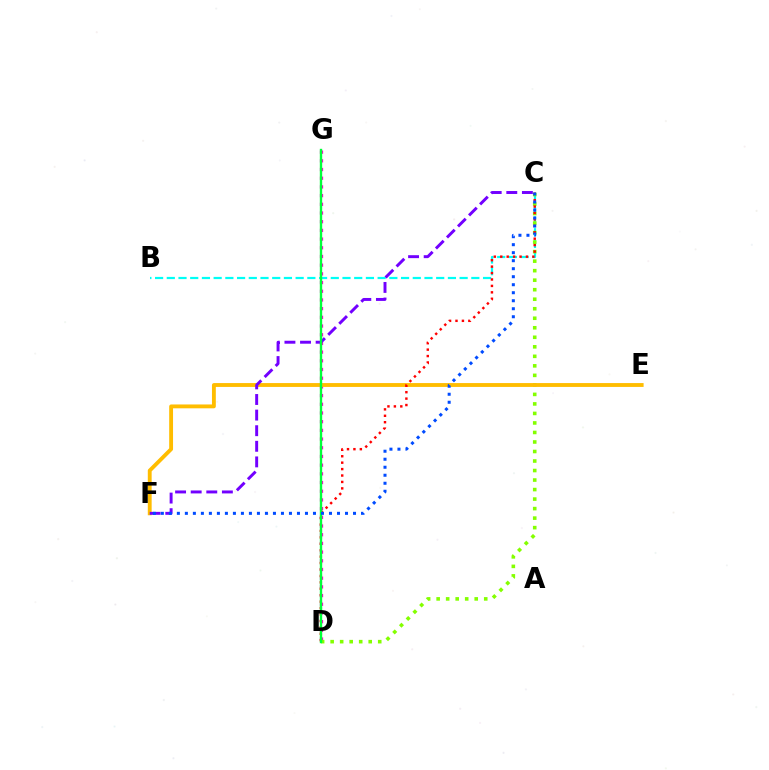{('B', 'C'): [{'color': '#00fff6', 'line_style': 'dashed', 'thickness': 1.59}], ('D', 'G'): [{'color': '#ff00cf', 'line_style': 'dotted', 'thickness': 2.36}, {'color': '#00ff39', 'line_style': 'solid', 'thickness': 1.71}], ('C', 'D'): [{'color': '#84ff00', 'line_style': 'dotted', 'thickness': 2.59}, {'color': '#ff0000', 'line_style': 'dotted', 'thickness': 1.75}], ('E', 'F'): [{'color': '#ffbd00', 'line_style': 'solid', 'thickness': 2.78}], ('C', 'F'): [{'color': '#7200ff', 'line_style': 'dashed', 'thickness': 2.12}, {'color': '#004bff', 'line_style': 'dotted', 'thickness': 2.18}]}